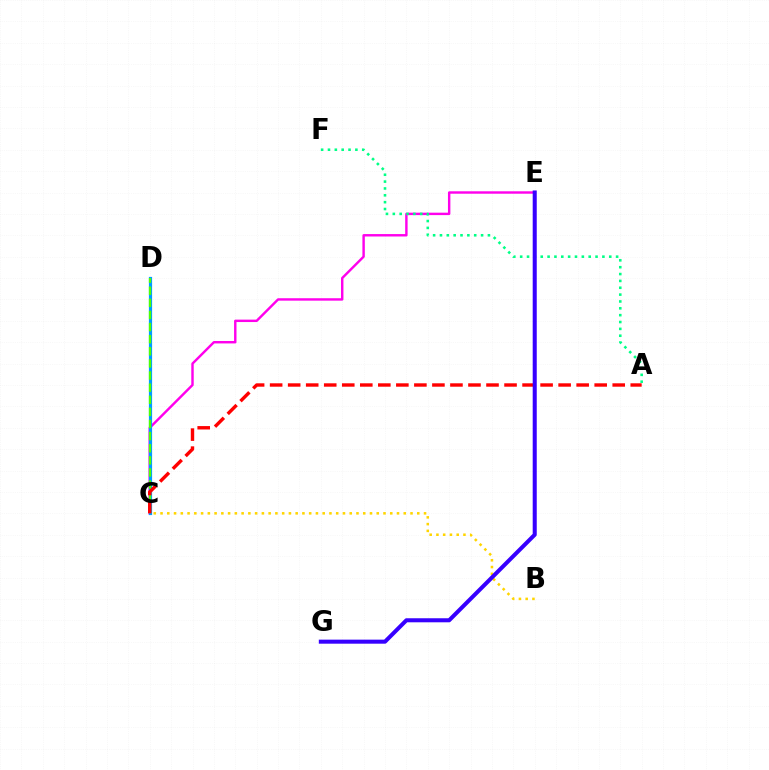{('C', 'E'): [{'color': '#ff00ed', 'line_style': 'solid', 'thickness': 1.75}], ('C', 'D'): [{'color': '#009eff', 'line_style': 'solid', 'thickness': 2.31}, {'color': '#4fff00', 'line_style': 'dashed', 'thickness': 1.65}], ('A', 'C'): [{'color': '#ff0000', 'line_style': 'dashed', 'thickness': 2.45}], ('A', 'F'): [{'color': '#00ff86', 'line_style': 'dotted', 'thickness': 1.86}], ('B', 'C'): [{'color': '#ffd500', 'line_style': 'dotted', 'thickness': 1.84}], ('E', 'G'): [{'color': '#3700ff', 'line_style': 'solid', 'thickness': 2.91}]}